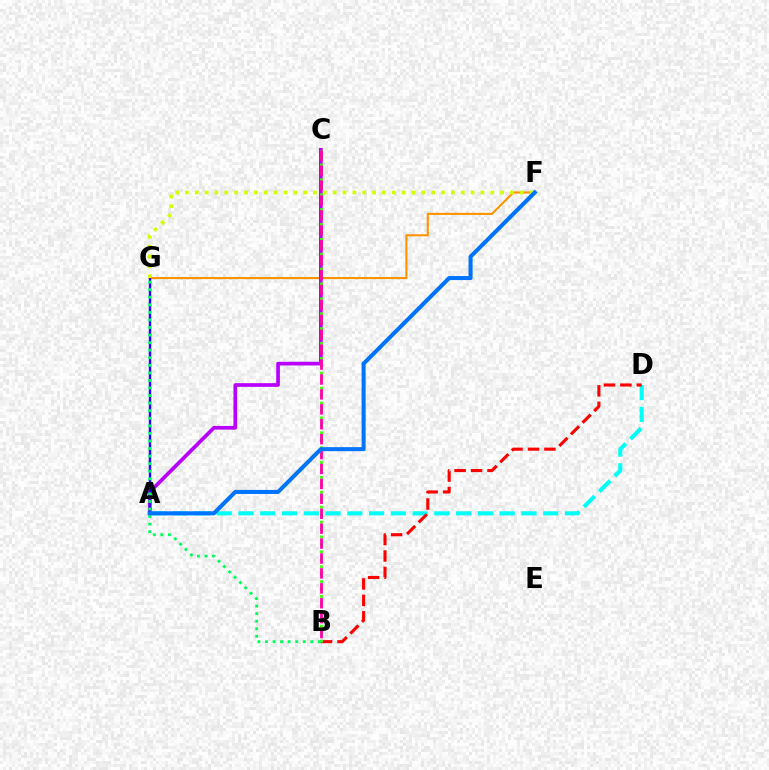{('F', 'G'): [{'color': '#ff9400', 'line_style': 'solid', 'thickness': 1.52}, {'color': '#d1ff00', 'line_style': 'dotted', 'thickness': 2.68}], ('A', 'C'): [{'color': '#b900ff', 'line_style': 'solid', 'thickness': 2.65}], ('A', 'G'): [{'color': '#2500ff', 'line_style': 'solid', 'thickness': 1.75}], ('A', 'D'): [{'color': '#00fff6', 'line_style': 'dashed', 'thickness': 2.96}], ('B', 'D'): [{'color': '#ff0000', 'line_style': 'dashed', 'thickness': 2.23}], ('B', 'C'): [{'color': '#3dff00', 'line_style': 'dotted', 'thickness': 2.02}, {'color': '#ff00ac', 'line_style': 'dashed', 'thickness': 2.03}], ('B', 'G'): [{'color': '#00ff5c', 'line_style': 'dotted', 'thickness': 2.06}], ('A', 'F'): [{'color': '#0074ff', 'line_style': 'solid', 'thickness': 2.91}]}